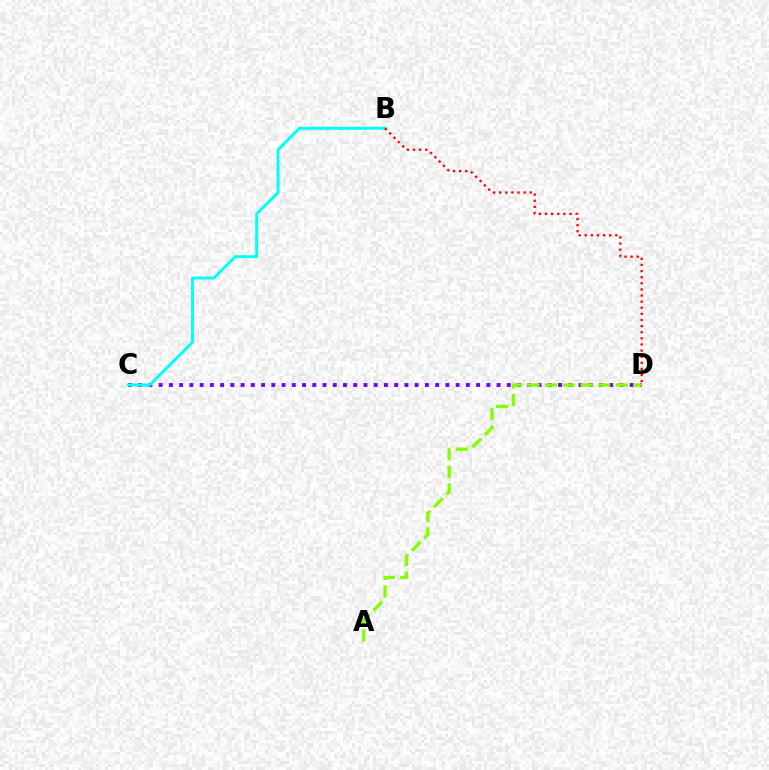{('C', 'D'): [{'color': '#7200ff', 'line_style': 'dotted', 'thickness': 2.78}], ('B', 'C'): [{'color': '#00fff6', 'line_style': 'solid', 'thickness': 2.1}], ('B', 'D'): [{'color': '#ff0000', 'line_style': 'dotted', 'thickness': 1.66}], ('A', 'D'): [{'color': '#84ff00', 'line_style': 'dashed', 'thickness': 2.4}]}